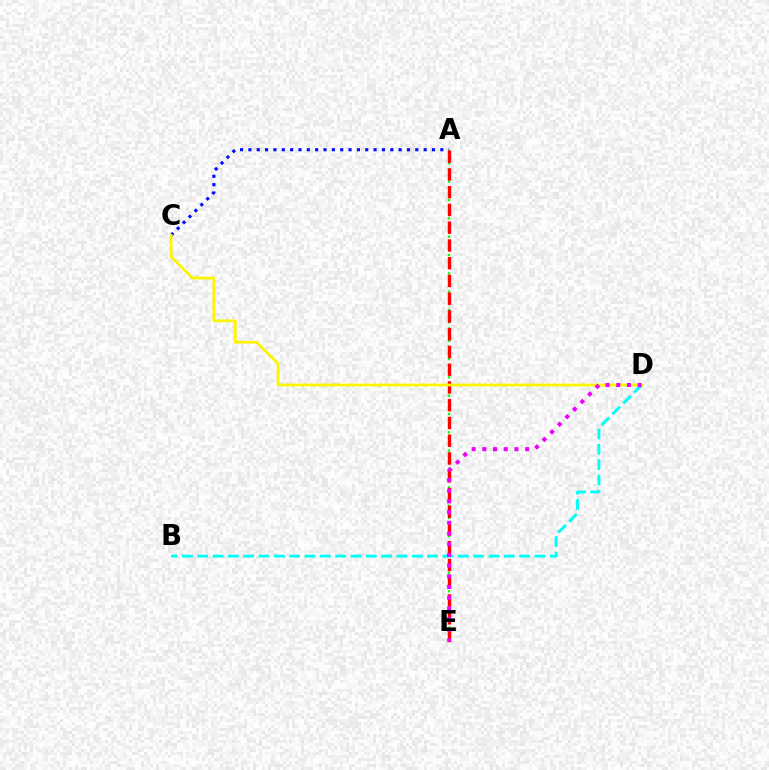{('A', 'C'): [{'color': '#0010ff', 'line_style': 'dotted', 'thickness': 2.27}], ('A', 'E'): [{'color': '#08ff00', 'line_style': 'dotted', 'thickness': 1.66}, {'color': '#ff0000', 'line_style': 'dashed', 'thickness': 2.41}], ('B', 'D'): [{'color': '#00fff6', 'line_style': 'dashed', 'thickness': 2.08}], ('C', 'D'): [{'color': '#fcf500', 'line_style': 'solid', 'thickness': 1.99}], ('D', 'E'): [{'color': '#ee00ff', 'line_style': 'dotted', 'thickness': 2.91}]}